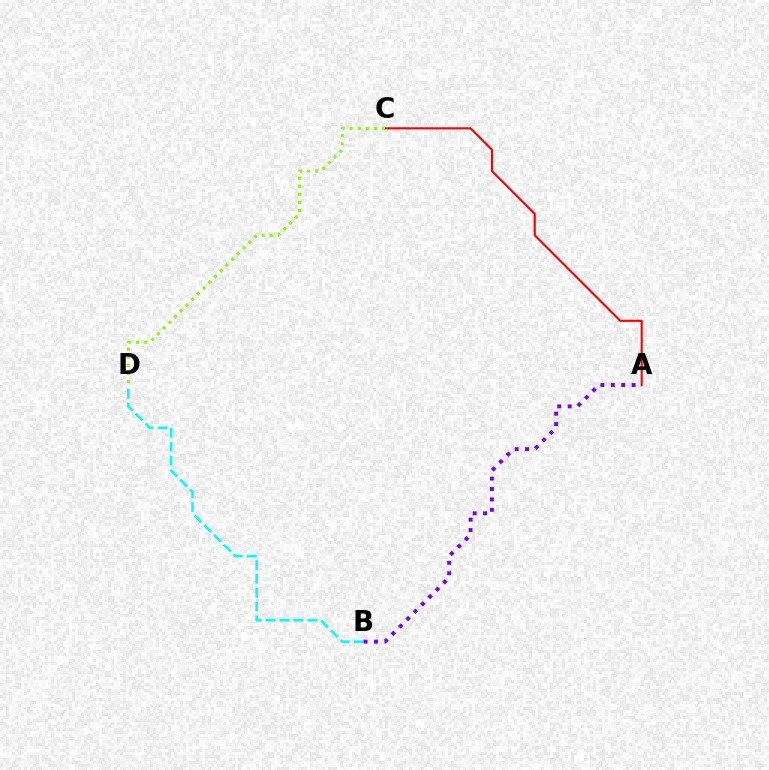{('A', 'C'): [{'color': '#ff0000', 'line_style': 'solid', 'thickness': 1.53}], ('B', 'D'): [{'color': '#00fff6', 'line_style': 'dashed', 'thickness': 1.88}], ('C', 'D'): [{'color': '#84ff00', 'line_style': 'dotted', 'thickness': 2.2}], ('A', 'B'): [{'color': '#7200ff', 'line_style': 'dotted', 'thickness': 2.83}]}